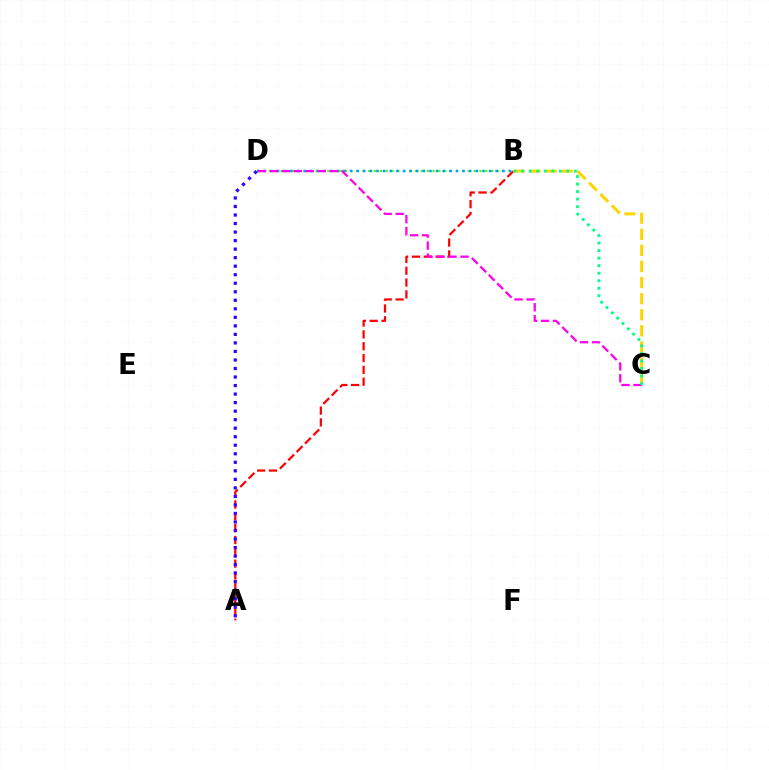{('A', 'B'): [{'color': '#ff0000', 'line_style': 'dashed', 'thickness': 1.61}], ('B', 'C'): [{'color': '#ffd500', 'line_style': 'dashed', 'thickness': 2.19}, {'color': '#00ff86', 'line_style': 'dotted', 'thickness': 2.05}], ('B', 'D'): [{'color': '#4fff00', 'line_style': 'dotted', 'thickness': 1.59}, {'color': '#009eff', 'line_style': 'dotted', 'thickness': 1.8}], ('C', 'D'): [{'color': '#ff00ed', 'line_style': 'dashed', 'thickness': 1.62}], ('A', 'D'): [{'color': '#3700ff', 'line_style': 'dotted', 'thickness': 2.32}]}